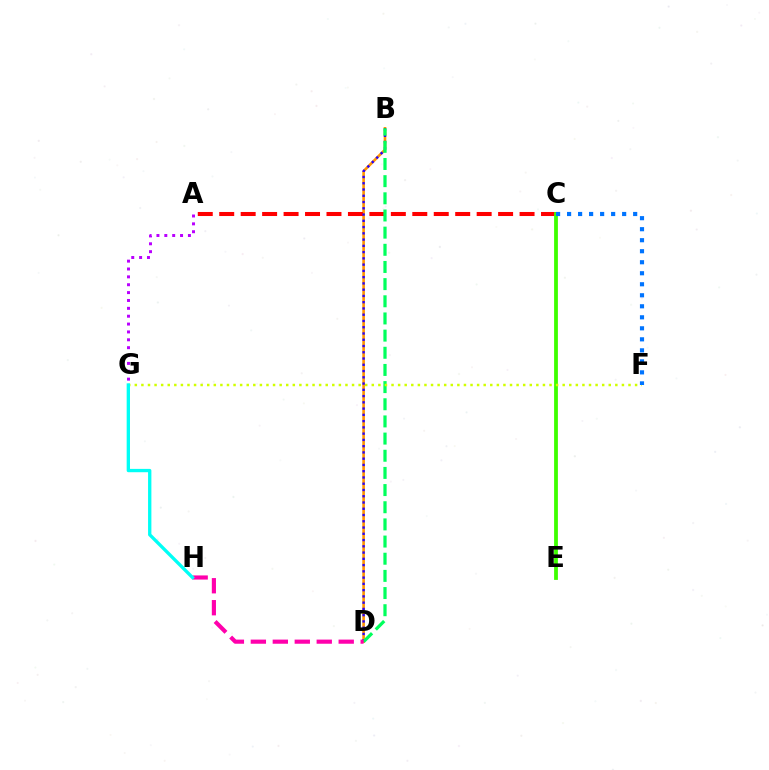{('B', 'D'): [{'color': '#ff9400', 'line_style': 'solid', 'thickness': 1.9}, {'color': '#2500ff', 'line_style': 'dotted', 'thickness': 1.7}, {'color': '#00ff5c', 'line_style': 'dashed', 'thickness': 2.33}], ('A', 'C'): [{'color': '#ff0000', 'line_style': 'dashed', 'thickness': 2.91}], ('C', 'E'): [{'color': '#3dff00', 'line_style': 'solid', 'thickness': 2.73}], ('A', 'G'): [{'color': '#b900ff', 'line_style': 'dotted', 'thickness': 2.14}], ('D', 'H'): [{'color': '#ff00ac', 'line_style': 'dashed', 'thickness': 2.98}], ('F', 'G'): [{'color': '#d1ff00', 'line_style': 'dotted', 'thickness': 1.79}], ('C', 'F'): [{'color': '#0074ff', 'line_style': 'dotted', 'thickness': 2.99}], ('G', 'H'): [{'color': '#00fff6', 'line_style': 'solid', 'thickness': 2.4}]}